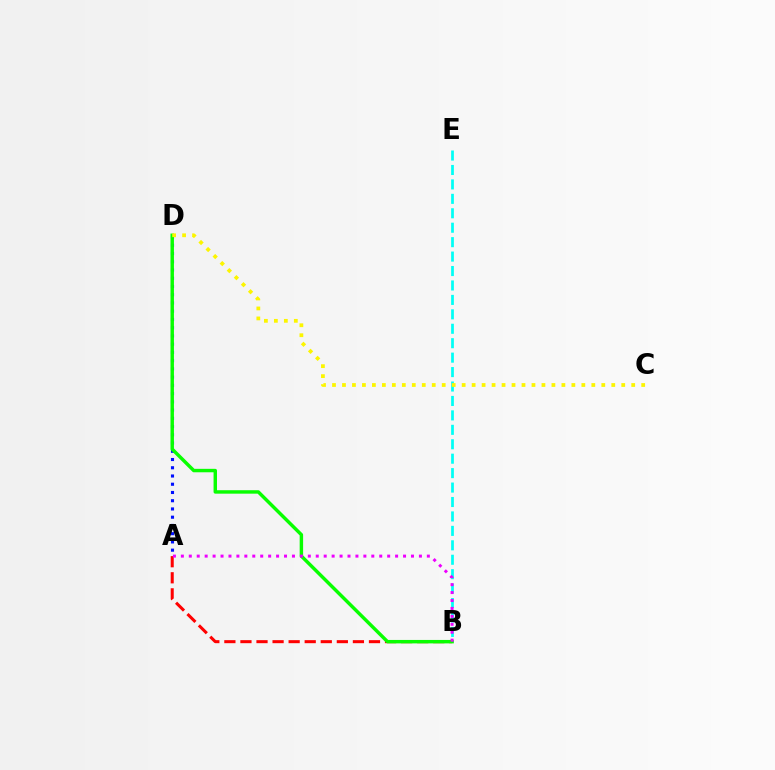{('B', 'E'): [{'color': '#00fff6', 'line_style': 'dashed', 'thickness': 1.96}], ('A', 'D'): [{'color': '#0010ff', 'line_style': 'dotted', 'thickness': 2.24}], ('A', 'B'): [{'color': '#ff0000', 'line_style': 'dashed', 'thickness': 2.18}, {'color': '#ee00ff', 'line_style': 'dotted', 'thickness': 2.16}], ('B', 'D'): [{'color': '#08ff00', 'line_style': 'solid', 'thickness': 2.48}], ('C', 'D'): [{'color': '#fcf500', 'line_style': 'dotted', 'thickness': 2.71}]}